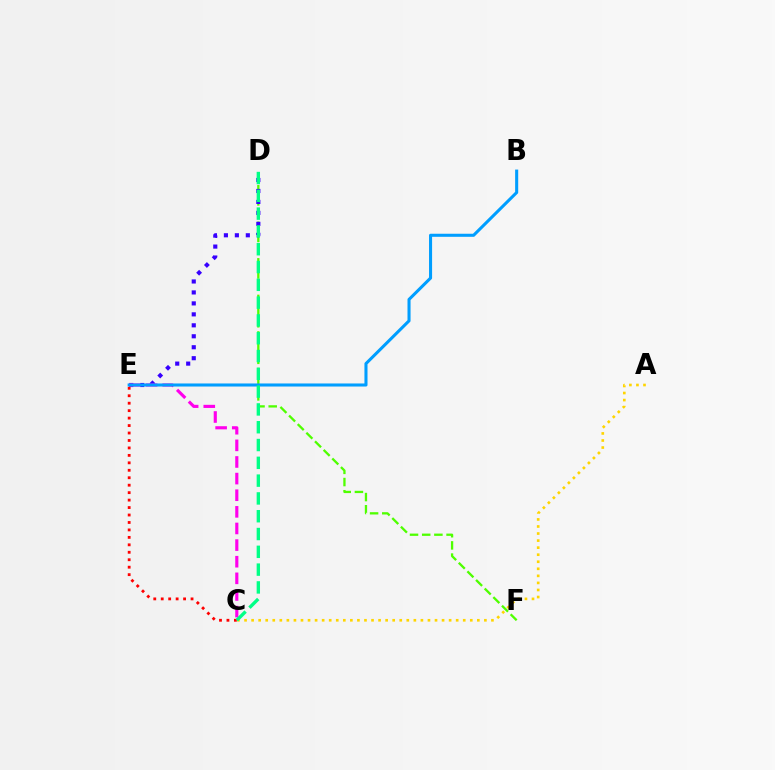{('D', 'F'): [{'color': '#4fff00', 'line_style': 'dashed', 'thickness': 1.66}], ('D', 'E'): [{'color': '#3700ff', 'line_style': 'dotted', 'thickness': 2.98}], ('C', 'E'): [{'color': '#ff00ed', 'line_style': 'dashed', 'thickness': 2.26}, {'color': '#ff0000', 'line_style': 'dotted', 'thickness': 2.03}], ('B', 'E'): [{'color': '#009eff', 'line_style': 'solid', 'thickness': 2.2}], ('A', 'C'): [{'color': '#ffd500', 'line_style': 'dotted', 'thickness': 1.92}], ('C', 'D'): [{'color': '#00ff86', 'line_style': 'dashed', 'thickness': 2.42}]}